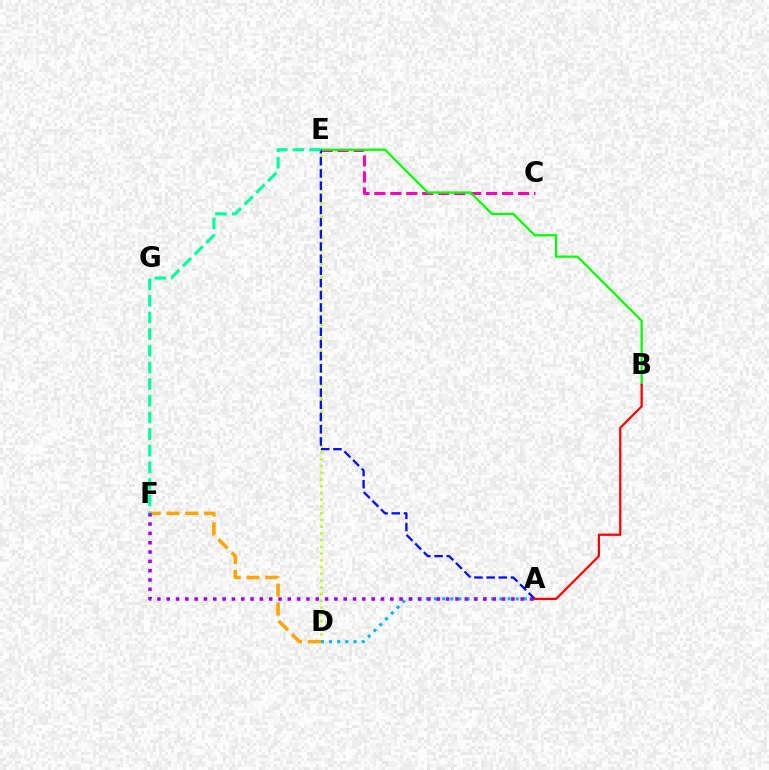{('C', 'E'): [{'color': '#ff00bd', 'line_style': 'dashed', 'thickness': 2.17}], ('D', 'E'): [{'color': '#b3ff00', 'line_style': 'dotted', 'thickness': 1.83}], ('A', 'D'): [{'color': '#00b5ff', 'line_style': 'dotted', 'thickness': 2.22}], ('D', 'F'): [{'color': '#ffa500', 'line_style': 'dashed', 'thickness': 2.56}], ('B', 'E'): [{'color': '#08ff00', 'line_style': 'solid', 'thickness': 1.64}], ('A', 'F'): [{'color': '#9b00ff', 'line_style': 'dotted', 'thickness': 2.53}], ('A', 'E'): [{'color': '#0010ff', 'line_style': 'dashed', 'thickness': 1.65}], ('A', 'B'): [{'color': '#ff0000', 'line_style': 'solid', 'thickness': 1.62}], ('E', 'F'): [{'color': '#00ff9d', 'line_style': 'dashed', 'thickness': 2.26}]}